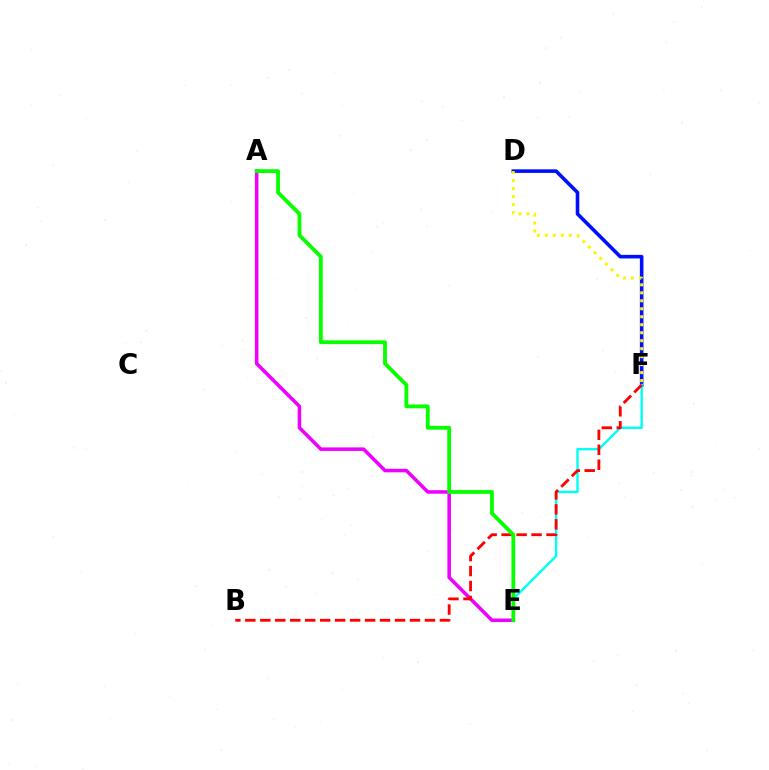{('A', 'E'): [{'color': '#ee00ff', 'line_style': 'solid', 'thickness': 2.54}, {'color': '#08ff00', 'line_style': 'solid', 'thickness': 2.75}], ('D', 'F'): [{'color': '#0010ff', 'line_style': 'solid', 'thickness': 2.59}, {'color': '#fcf500', 'line_style': 'dotted', 'thickness': 2.17}], ('E', 'F'): [{'color': '#00fff6', 'line_style': 'solid', 'thickness': 1.73}], ('B', 'F'): [{'color': '#ff0000', 'line_style': 'dashed', 'thickness': 2.03}]}